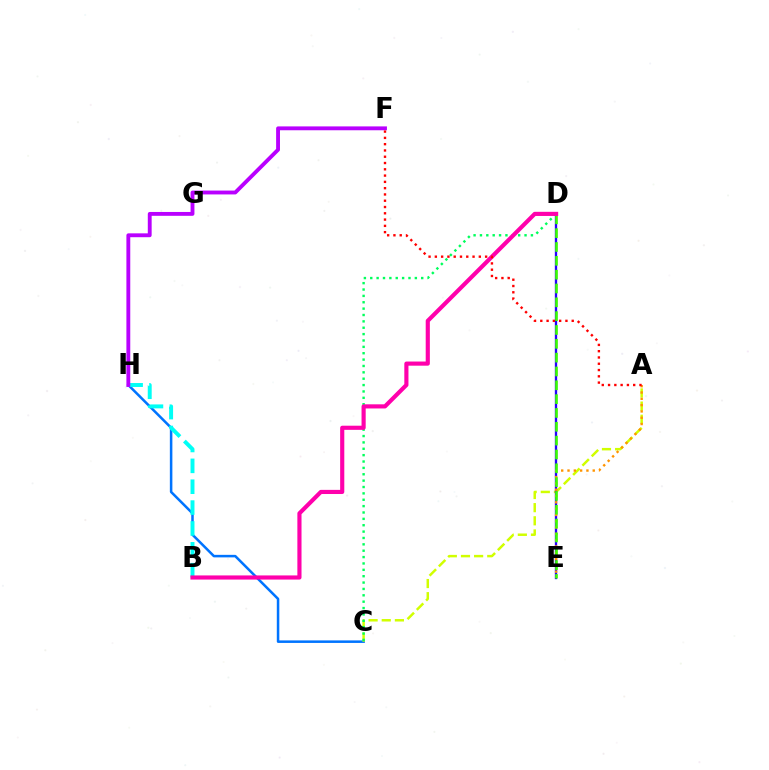{('C', 'H'): [{'color': '#0074ff', 'line_style': 'solid', 'thickness': 1.82}], ('A', 'C'): [{'color': '#d1ff00', 'line_style': 'dashed', 'thickness': 1.79}], ('C', 'D'): [{'color': '#00ff5c', 'line_style': 'dotted', 'thickness': 1.73}], ('D', 'E'): [{'color': '#2500ff', 'line_style': 'solid', 'thickness': 1.67}, {'color': '#3dff00', 'line_style': 'dashed', 'thickness': 1.88}], ('A', 'E'): [{'color': '#ff9400', 'line_style': 'dotted', 'thickness': 1.71}], ('B', 'H'): [{'color': '#00fff6', 'line_style': 'dashed', 'thickness': 2.83}], ('F', 'H'): [{'color': '#b900ff', 'line_style': 'solid', 'thickness': 2.78}], ('B', 'D'): [{'color': '#ff00ac', 'line_style': 'solid', 'thickness': 2.98}], ('A', 'F'): [{'color': '#ff0000', 'line_style': 'dotted', 'thickness': 1.71}]}